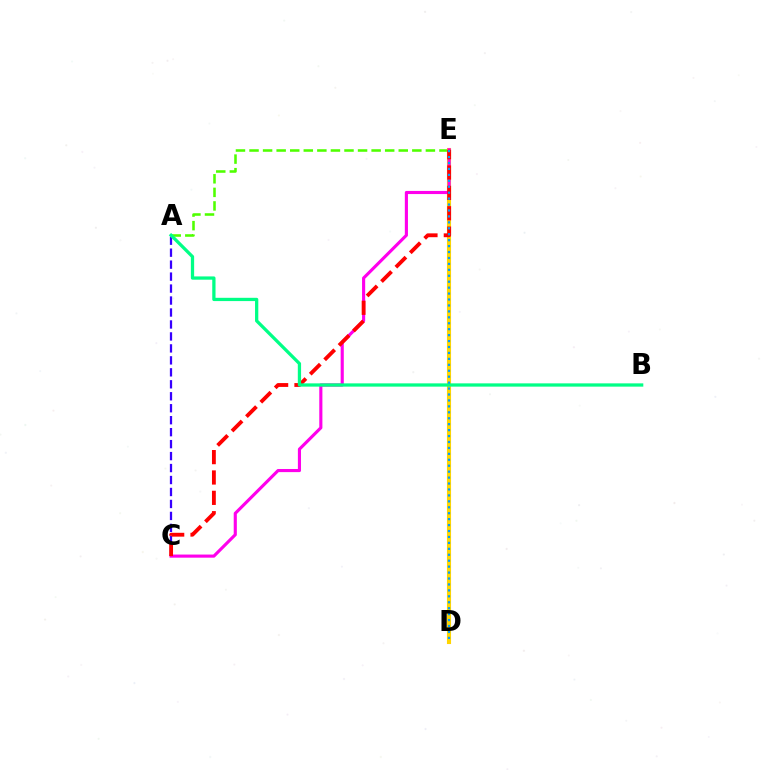{('A', 'C'): [{'color': '#3700ff', 'line_style': 'dashed', 'thickness': 1.63}], ('A', 'E'): [{'color': '#4fff00', 'line_style': 'dashed', 'thickness': 1.84}], ('D', 'E'): [{'color': '#ffd500', 'line_style': 'solid', 'thickness': 2.95}, {'color': '#009eff', 'line_style': 'dotted', 'thickness': 1.61}], ('C', 'E'): [{'color': '#ff00ed', 'line_style': 'solid', 'thickness': 2.25}, {'color': '#ff0000', 'line_style': 'dashed', 'thickness': 2.77}], ('A', 'B'): [{'color': '#00ff86', 'line_style': 'solid', 'thickness': 2.36}]}